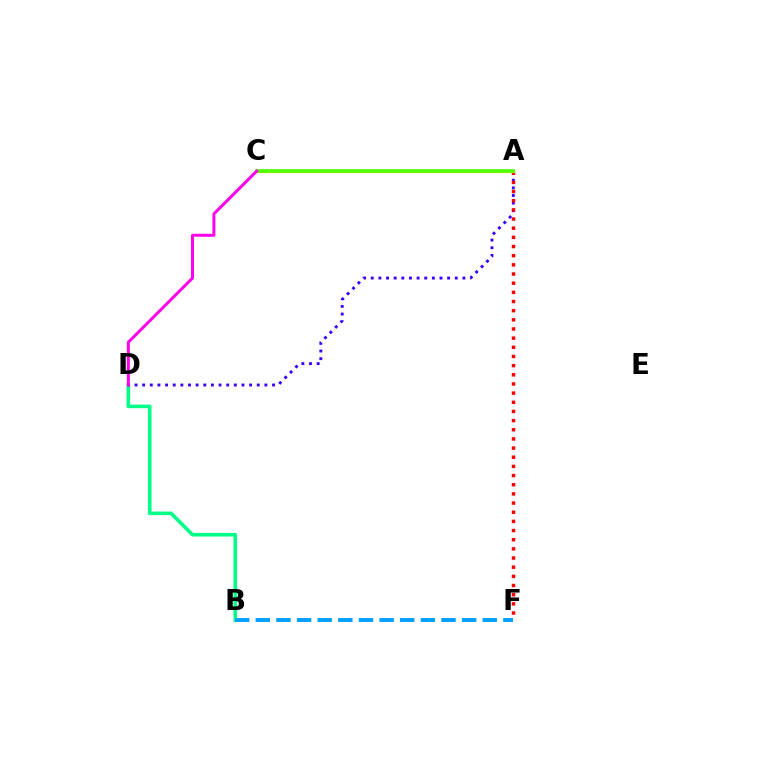{('B', 'D'): [{'color': '#00ff86', 'line_style': 'solid', 'thickness': 2.59}], ('A', 'D'): [{'color': '#3700ff', 'line_style': 'dotted', 'thickness': 2.08}], ('A', 'F'): [{'color': '#ff0000', 'line_style': 'dotted', 'thickness': 2.49}], ('A', 'C'): [{'color': '#ffd500', 'line_style': 'solid', 'thickness': 2.33}, {'color': '#4fff00', 'line_style': 'solid', 'thickness': 2.61}], ('B', 'F'): [{'color': '#009eff', 'line_style': 'dashed', 'thickness': 2.8}], ('C', 'D'): [{'color': '#ff00ed', 'line_style': 'solid', 'thickness': 2.15}]}